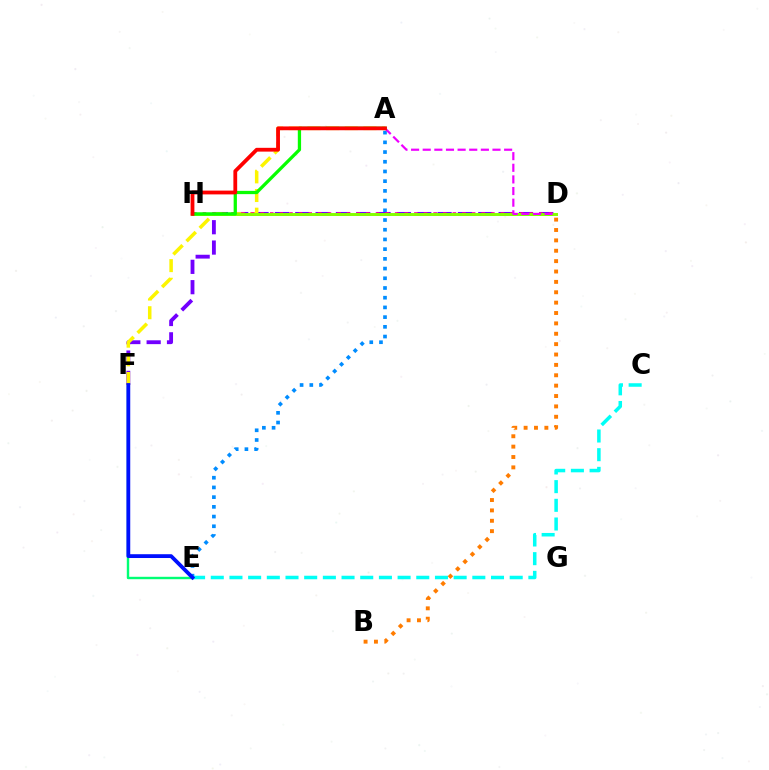{('A', 'E'): [{'color': '#008cff', 'line_style': 'dotted', 'thickness': 2.64}], ('E', 'F'): [{'color': '#00ff74', 'line_style': 'solid', 'thickness': 1.73}, {'color': '#0010ff', 'line_style': 'solid', 'thickness': 2.74}], ('D', 'F'): [{'color': '#7200ff', 'line_style': 'dashed', 'thickness': 2.76}], ('A', 'F'): [{'color': '#fcf500', 'line_style': 'dashed', 'thickness': 2.53}], ('D', 'H'): [{'color': '#ff0094', 'line_style': 'dotted', 'thickness': 2.61}, {'color': '#84ff00', 'line_style': 'solid', 'thickness': 2.13}], ('C', 'E'): [{'color': '#00fff6', 'line_style': 'dashed', 'thickness': 2.54}], ('A', 'D'): [{'color': '#ee00ff', 'line_style': 'dashed', 'thickness': 1.58}], ('A', 'H'): [{'color': '#08ff00', 'line_style': 'solid', 'thickness': 2.36}, {'color': '#ff0000', 'line_style': 'solid', 'thickness': 2.73}], ('B', 'D'): [{'color': '#ff7c00', 'line_style': 'dotted', 'thickness': 2.82}]}